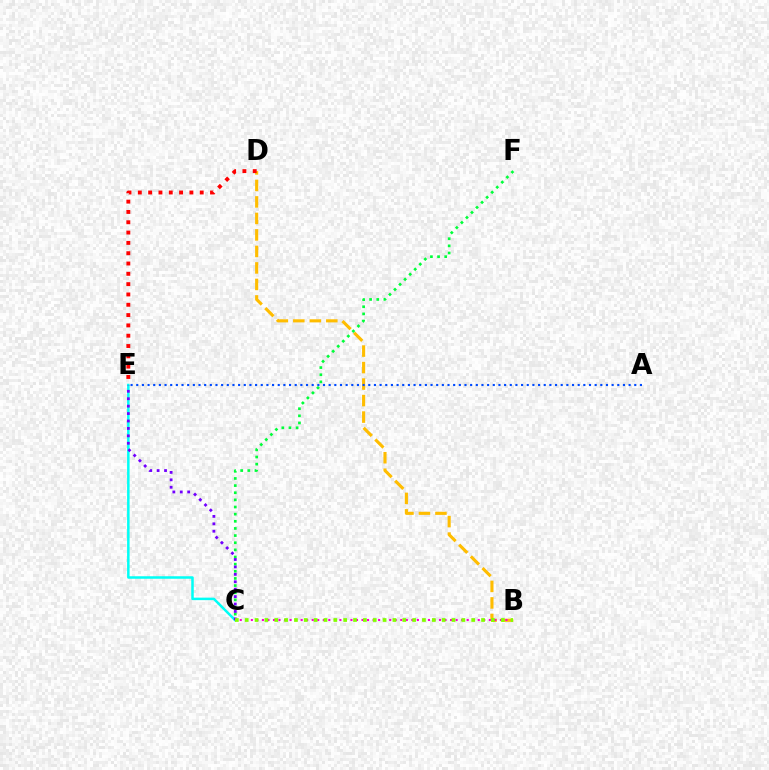{('B', 'D'): [{'color': '#ffbd00', 'line_style': 'dashed', 'thickness': 2.24}], ('D', 'E'): [{'color': '#ff0000', 'line_style': 'dotted', 'thickness': 2.8}], ('C', 'F'): [{'color': '#00ff39', 'line_style': 'dotted', 'thickness': 1.94}], ('C', 'E'): [{'color': '#00fff6', 'line_style': 'solid', 'thickness': 1.8}, {'color': '#7200ff', 'line_style': 'dotted', 'thickness': 2.02}], ('B', 'C'): [{'color': '#ff00cf', 'line_style': 'dotted', 'thickness': 1.5}, {'color': '#84ff00', 'line_style': 'dotted', 'thickness': 2.68}], ('A', 'E'): [{'color': '#004bff', 'line_style': 'dotted', 'thickness': 1.54}]}